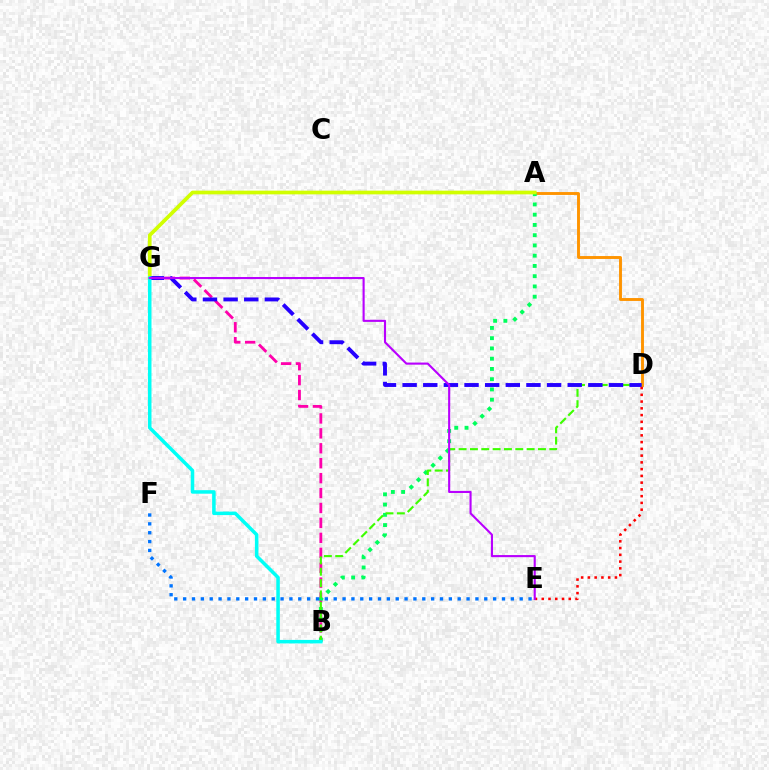{('A', 'D'): [{'color': '#ff9400', 'line_style': 'solid', 'thickness': 2.09}], ('B', 'G'): [{'color': '#ff00ac', 'line_style': 'dashed', 'thickness': 2.03}, {'color': '#00fff6', 'line_style': 'solid', 'thickness': 2.54}], ('A', 'B'): [{'color': '#00ff5c', 'line_style': 'dotted', 'thickness': 2.78}], ('B', 'D'): [{'color': '#3dff00', 'line_style': 'dashed', 'thickness': 1.54}], ('A', 'G'): [{'color': '#d1ff00', 'line_style': 'solid', 'thickness': 2.67}], ('D', 'G'): [{'color': '#2500ff', 'line_style': 'dashed', 'thickness': 2.8}], ('E', 'F'): [{'color': '#0074ff', 'line_style': 'dotted', 'thickness': 2.41}], ('D', 'E'): [{'color': '#ff0000', 'line_style': 'dotted', 'thickness': 1.84}], ('E', 'G'): [{'color': '#b900ff', 'line_style': 'solid', 'thickness': 1.52}]}